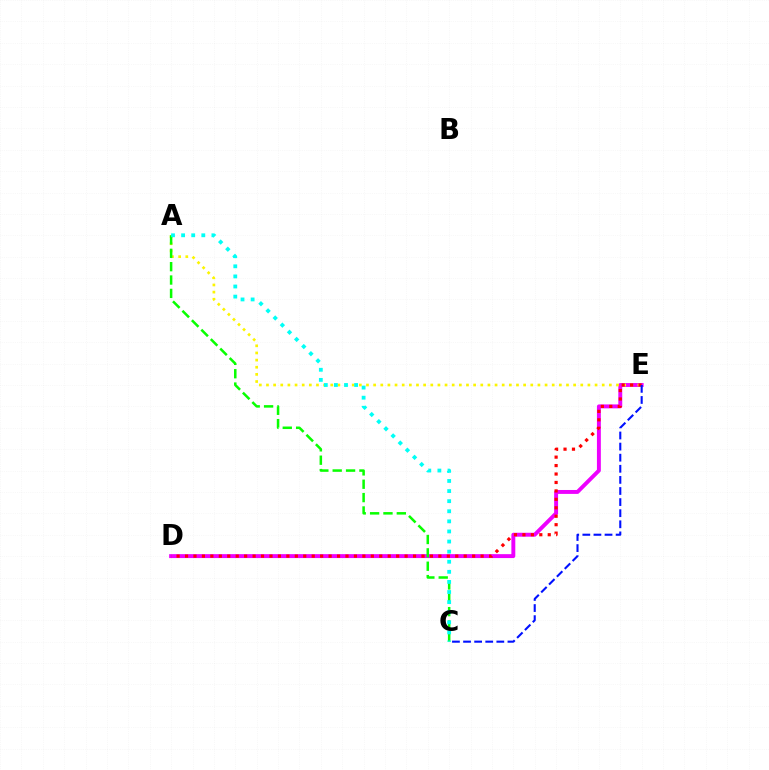{('D', 'E'): [{'color': '#ee00ff', 'line_style': 'solid', 'thickness': 2.82}, {'color': '#ff0000', 'line_style': 'dotted', 'thickness': 2.29}], ('A', 'E'): [{'color': '#fcf500', 'line_style': 'dotted', 'thickness': 1.94}], ('A', 'C'): [{'color': '#08ff00', 'line_style': 'dashed', 'thickness': 1.82}, {'color': '#00fff6', 'line_style': 'dotted', 'thickness': 2.74}], ('C', 'E'): [{'color': '#0010ff', 'line_style': 'dashed', 'thickness': 1.51}]}